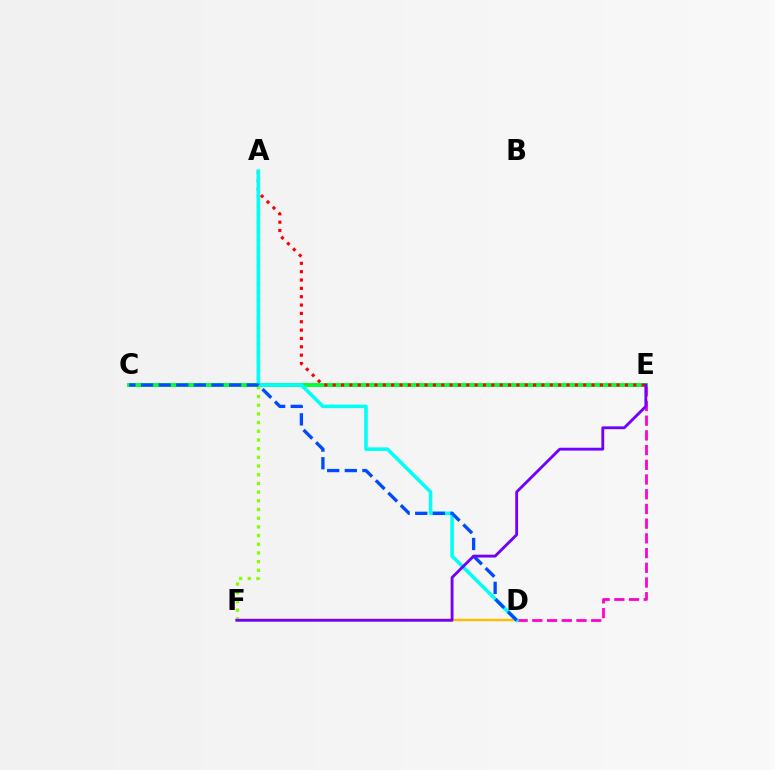{('A', 'F'): [{'color': '#84ff00', 'line_style': 'dotted', 'thickness': 2.36}], ('D', 'F'): [{'color': '#ffbd00', 'line_style': 'solid', 'thickness': 1.75}], ('D', 'E'): [{'color': '#ff00cf', 'line_style': 'dashed', 'thickness': 2.0}], ('C', 'E'): [{'color': '#00ff39', 'line_style': 'solid', 'thickness': 2.81}], ('A', 'E'): [{'color': '#ff0000', 'line_style': 'dotted', 'thickness': 2.27}], ('A', 'D'): [{'color': '#00fff6', 'line_style': 'solid', 'thickness': 2.57}], ('C', 'D'): [{'color': '#004bff', 'line_style': 'dashed', 'thickness': 2.39}], ('E', 'F'): [{'color': '#7200ff', 'line_style': 'solid', 'thickness': 2.04}]}